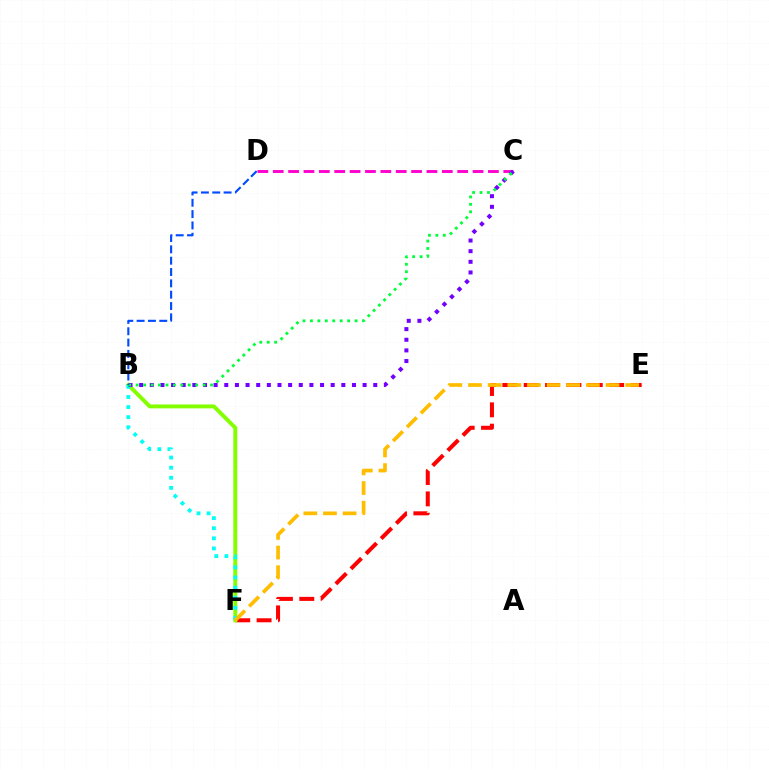{('E', 'F'): [{'color': '#ff0000', 'line_style': 'dashed', 'thickness': 2.9}, {'color': '#ffbd00', 'line_style': 'dashed', 'thickness': 2.67}], ('B', 'F'): [{'color': '#84ff00', 'line_style': 'solid', 'thickness': 2.83}, {'color': '#00fff6', 'line_style': 'dotted', 'thickness': 2.74}], ('C', 'D'): [{'color': '#ff00cf', 'line_style': 'dashed', 'thickness': 2.09}], ('B', 'C'): [{'color': '#7200ff', 'line_style': 'dotted', 'thickness': 2.89}, {'color': '#00ff39', 'line_style': 'dotted', 'thickness': 2.02}], ('B', 'D'): [{'color': '#004bff', 'line_style': 'dashed', 'thickness': 1.54}]}